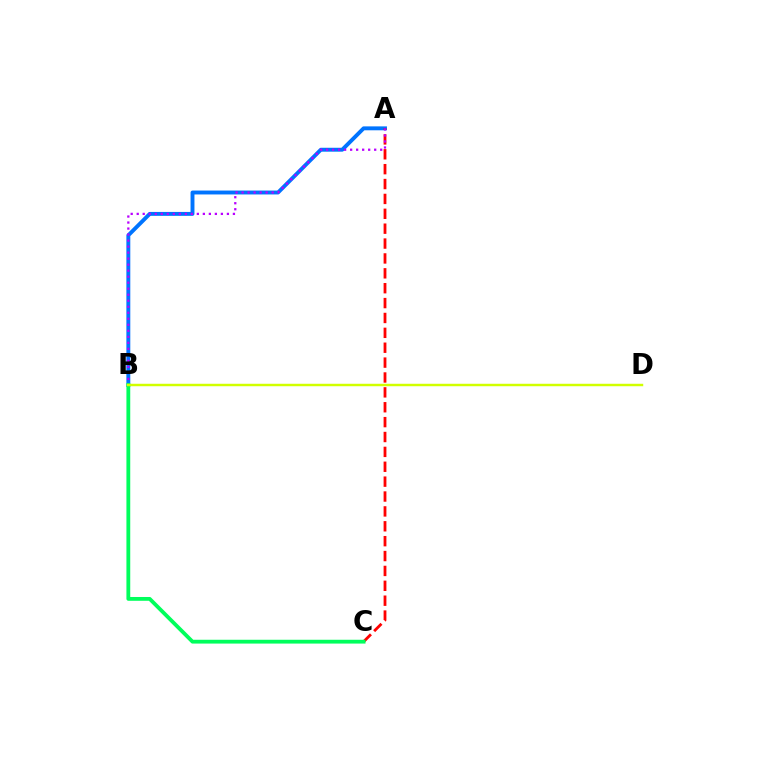{('A', 'B'): [{'color': '#0074ff', 'line_style': 'solid', 'thickness': 2.82}, {'color': '#b900ff', 'line_style': 'dotted', 'thickness': 1.63}], ('A', 'C'): [{'color': '#ff0000', 'line_style': 'dashed', 'thickness': 2.02}], ('B', 'C'): [{'color': '#00ff5c', 'line_style': 'solid', 'thickness': 2.74}], ('B', 'D'): [{'color': '#d1ff00', 'line_style': 'solid', 'thickness': 1.77}]}